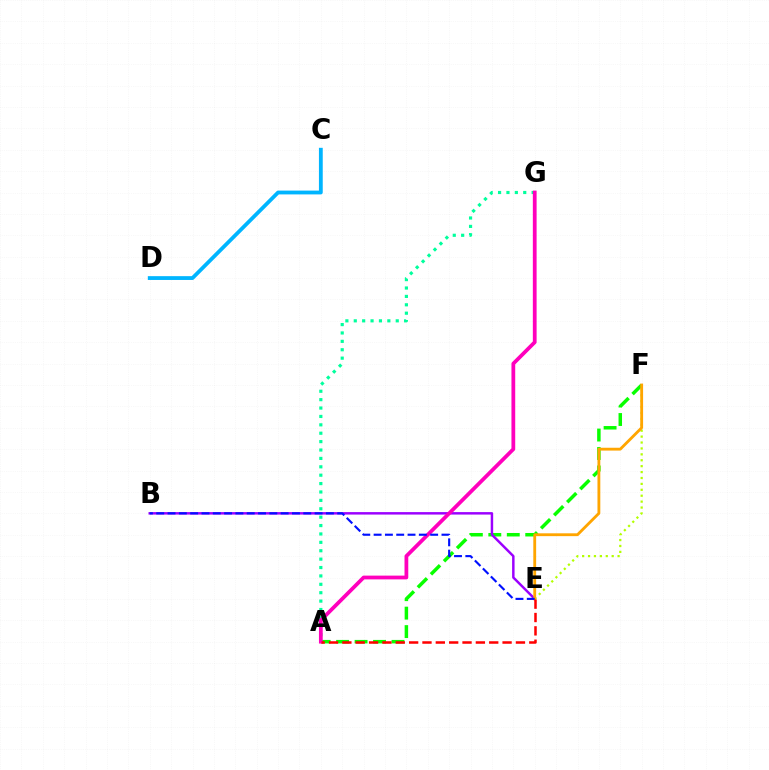{('A', 'G'): [{'color': '#00ff9d', 'line_style': 'dotted', 'thickness': 2.28}, {'color': '#ff00bd', 'line_style': 'solid', 'thickness': 2.71}], ('A', 'F'): [{'color': '#08ff00', 'line_style': 'dashed', 'thickness': 2.51}], ('B', 'E'): [{'color': '#9b00ff', 'line_style': 'solid', 'thickness': 1.77}, {'color': '#0010ff', 'line_style': 'dashed', 'thickness': 1.54}], ('E', 'F'): [{'color': '#b3ff00', 'line_style': 'dotted', 'thickness': 1.61}, {'color': '#ffa500', 'line_style': 'solid', 'thickness': 2.04}], ('A', 'E'): [{'color': '#ff0000', 'line_style': 'dashed', 'thickness': 1.81}], ('C', 'D'): [{'color': '#00b5ff', 'line_style': 'solid', 'thickness': 2.74}]}